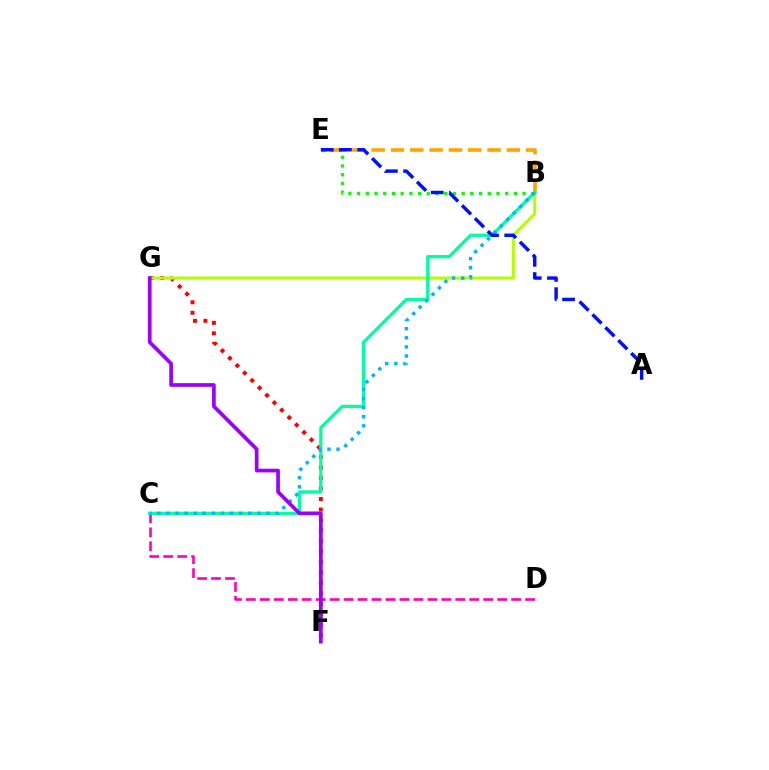{('B', 'E'): [{'color': '#ffa500', 'line_style': 'dashed', 'thickness': 2.62}, {'color': '#08ff00', 'line_style': 'dotted', 'thickness': 2.37}], ('C', 'D'): [{'color': '#ff00bd', 'line_style': 'dashed', 'thickness': 1.9}], ('F', 'G'): [{'color': '#ff0000', 'line_style': 'dotted', 'thickness': 2.85}, {'color': '#9b00ff', 'line_style': 'solid', 'thickness': 2.66}], ('B', 'G'): [{'color': '#b3ff00', 'line_style': 'solid', 'thickness': 2.2}], ('B', 'C'): [{'color': '#00ff9d', 'line_style': 'solid', 'thickness': 2.35}, {'color': '#00b5ff', 'line_style': 'dotted', 'thickness': 2.47}], ('A', 'E'): [{'color': '#0010ff', 'line_style': 'dashed', 'thickness': 2.48}]}